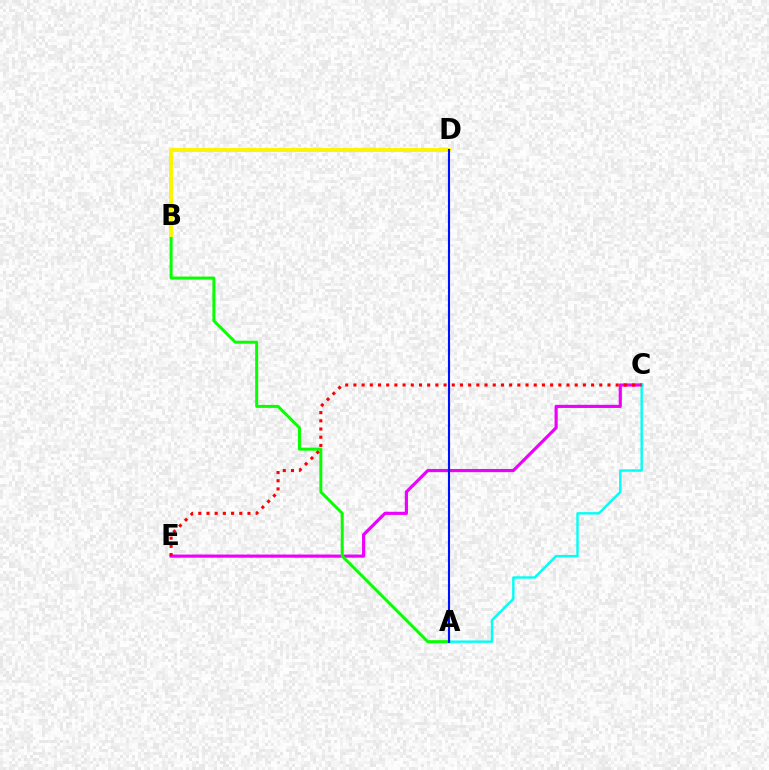{('C', 'E'): [{'color': '#ee00ff', 'line_style': 'solid', 'thickness': 2.27}, {'color': '#ff0000', 'line_style': 'dotted', 'thickness': 2.23}], ('A', 'B'): [{'color': '#08ff00', 'line_style': 'solid', 'thickness': 2.15}], ('A', 'C'): [{'color': '#00fff6', 'line_style': 'solid', 'thickness': 1.73}], ('B', 'D'): [{'color': '#fcf500', 'line_style': 'solid', 'thickness': 2.82}], ('A', 'D'): [{'color': '#0010ff', 'line_style': 'solid', 'thickness': 1.52}]}